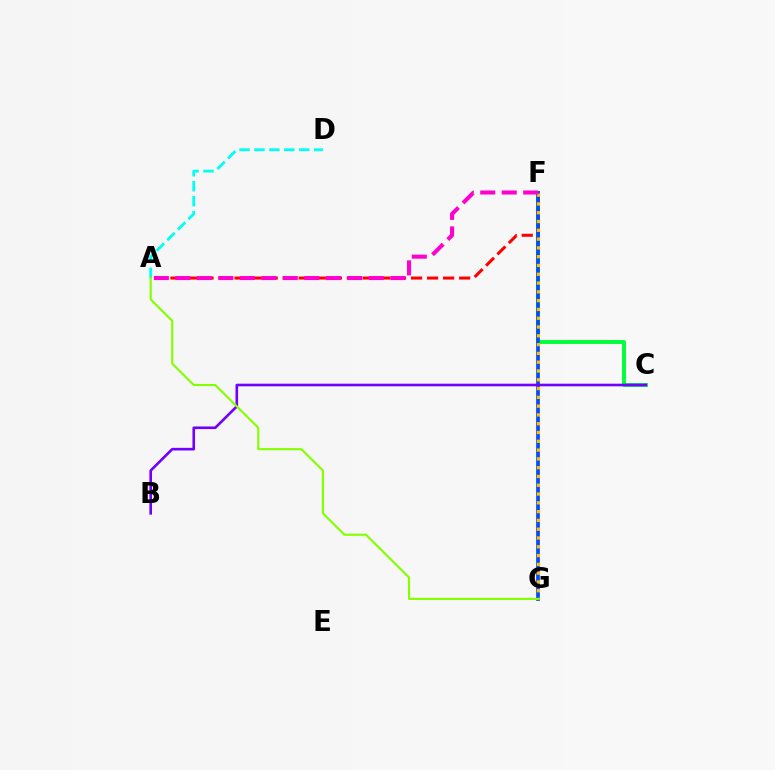{('C', 'F'): [{'color': '#00ff39', 'line_style': 'solid', 'thickness': 2.82}], ('A', 'F'): [{'color': '#ff0000', 'line_style': 'dashed', 'thickness': 2.18}, {'color': '#ff00cf', 'line_style': 'dashed', 'thickness': 2.92}], ('F', 'G'): [{'color': '#004bff', 'line_style': 'solid', 'thickness': 2.67}, {'color': '#ffbd00', 'line_style': 'dotted', 'thickness': 2.39}], ('B', 'C'): [{'color': '#7200ff', 'line_style': 'solid', 'thickness': 1.89}], ('A', 'D'): [{'color': '#00fff6', 'line_style': 'dashed', 'thickness': 2.03}], ('A', 'G'): [{'color': '#84ff00', 'line_style': 'solid', 'thickness': 1.53}]}